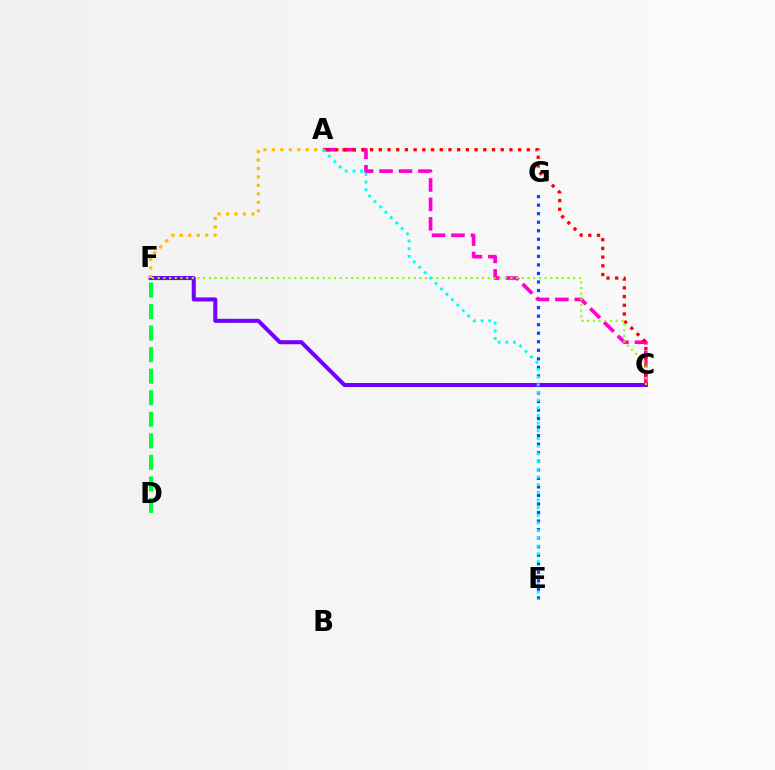{('E', 'G'): [{'color': '#004bff', 'line_style': 'dotted', 'thickness': 2.32}], ('C', 'F'): [{'color': '#7200ff', 'line_style': 'solid', 'thickness': 2.9}, {'color': '#84ff00', 'line_style': 'dotted', 'thickness': 1.55}], ('D', 'F'): [{'color': '#00ff39', 'line_style': 'dashed', 'thickness': 2.93}], ('A', 'C'): [{'color': '#ff00cf', 'line_style': 'dashed', 'thickness': 2.64}, {'color': '#ff0000', 'line_style': 'dotted', 'thickness': 2.37}], ('A', 'F'): [{'color': '#ffbd00', 'line_style': 'dotted', 'thickness': 2.3}], ('A', 'E'): [{'color': '#00fff6', 'line_style': 'dotted', 'thickness': 2.09}]}